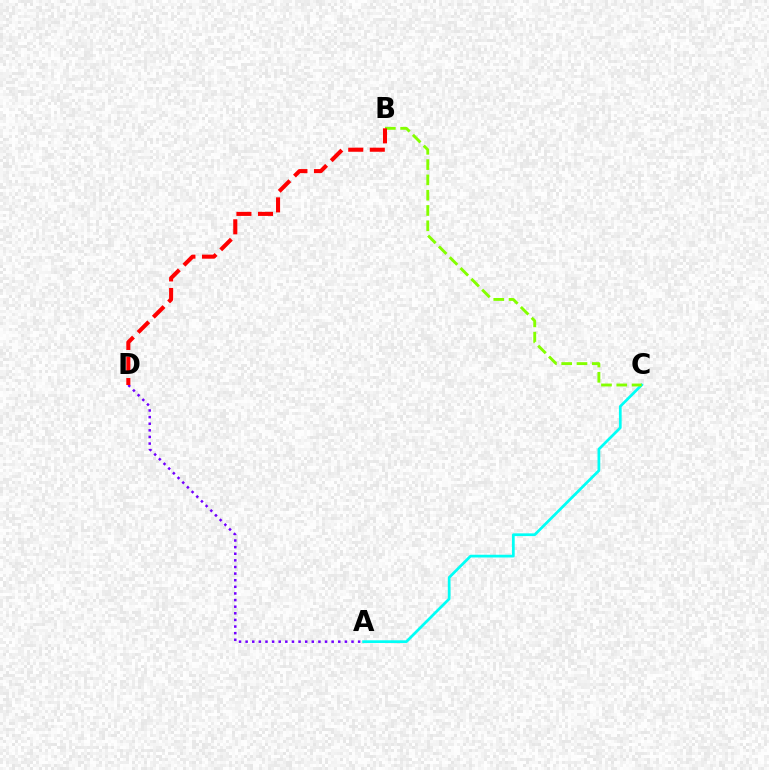{('A', 'C'): [{'color': '#00fff6', 'line_style': 'solid', 'thickness': 1.97}], ('A', 'D'): [{'color': '#7200ff', 'line_style': 'dotted', 'thickness': 1.8}], ('B', 'C'): [{'color': '#84ff00', 'line_style': 'dashed', 'thickness': 2.08}], ('B', 'D'): [{'color': '#ff0000', 'line_style': 'dashed', 'thickness': 2.93}]}